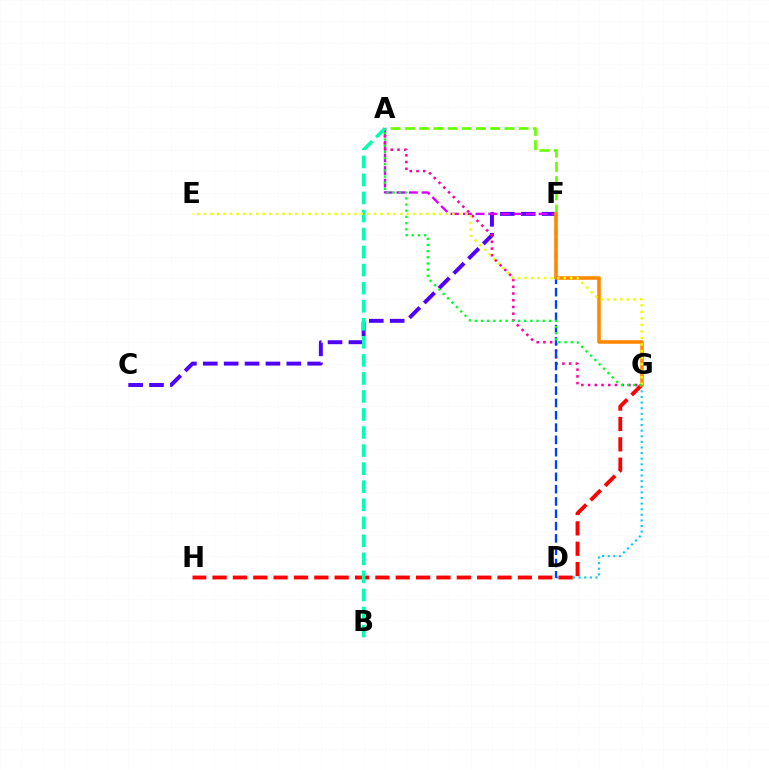{('D', 'G'): [{'color': '#00c7ff', 'line_style': 'dotted', 'thickness': 1.52}], ('G', 'H'): [{'color': '#ff0000', 'line_style': 'dashed', 'thickness': 2.77}], ('C', 'F'): [{'color': '#4f00ff', 'line_style': 'dashed', 'thickness': 2.84}], ('A', 'F'): [{'color': '#d600ff', 'line_style': 'dashed', 'thickness': 1.71}, {'color': '#66ff00', 'line_style': 'dashed', 'thickness': 1.93}], ('A', 'G'): [{'color': '#ff00a0', 'line_style': 'dotted', 'thickness': 1.83}, {'color': '#00ff27', 'line_style': 'dotted', 'thickness': 1.68}], ('A', 'B'): [{'color': '#00ffaf', 'line_style': 'dashed', 'thickness': 2.45}], ('D', 'F'): [{'color': '#003fff', 'line_style': 'dashed', 'thickness': 1.67}], ('F', 'G'): [{'color': '#ff8800', 'line_style': 'solid', 'thickness': 2.57}], ('E', 'G'): [{'color': '#eeff00', 'line_style': 'dotted', 'thickness': 1.78}]}